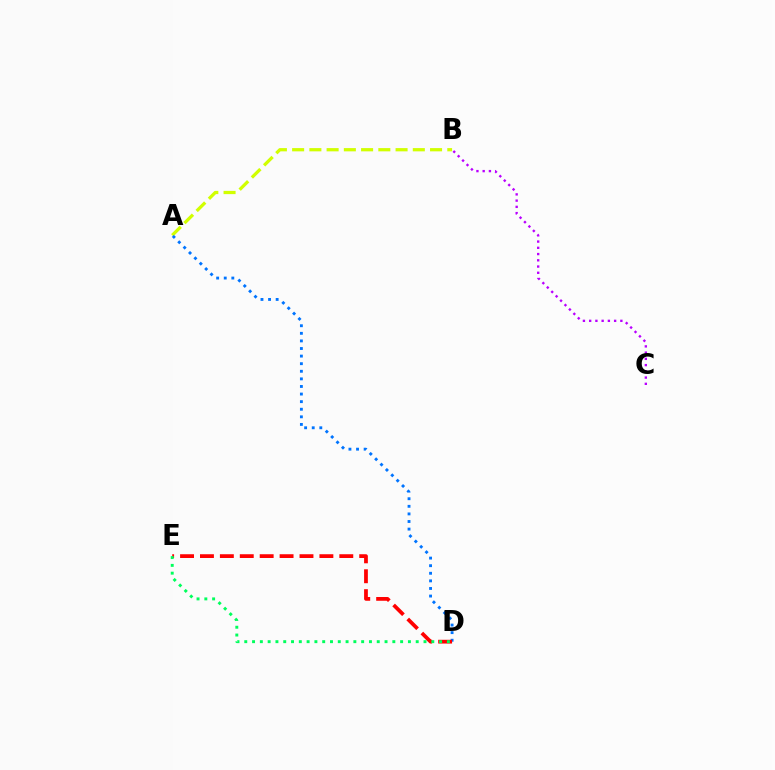{('B', 'C'): [{'color': '#b900ff', 'line_style': 'dotted', 'thickness': 1.7}], ('A', 'B'): [{'color': '#d1ff00', 'line_style': 'dashed', 'thickness': 2.34}], ('A', 'D'): [{'color': '#0074ff', 'line_style': 'dotted', 'thickness': 2.06}], ('D', 'E'): [{'color': '#ff0000', 'line_style': 'dashed', 'thickness': 2.7}, {'color': '#00ff5c', 'line_style': 'dotted', 'thickness': 2.12}]}